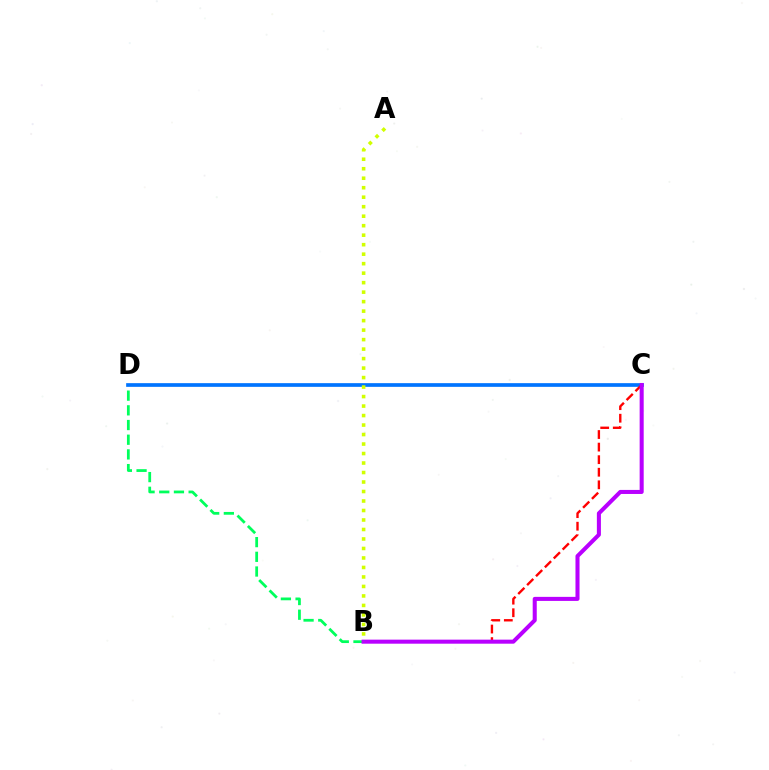{('B', 'D'): [{'color': '#00ff5c', 'line_style': 'dashed', 'thickness': 2.0}], ('C', 'D'): [{'color': '#0074ff', 'line_style': 'solid', 'thickness': 2.66}], ('B', 'C'): [{'color': '#ff0000', 'line_style': 'dashed', 'thickness': 1.71}, {'color': '#b900ff', 'line_style': 'solid', 'thickness': 2.91}], ('A', 'B'): [{'color': '#d1ff00', 'line_style': 'dotted', 'thickness': 2.58}]}